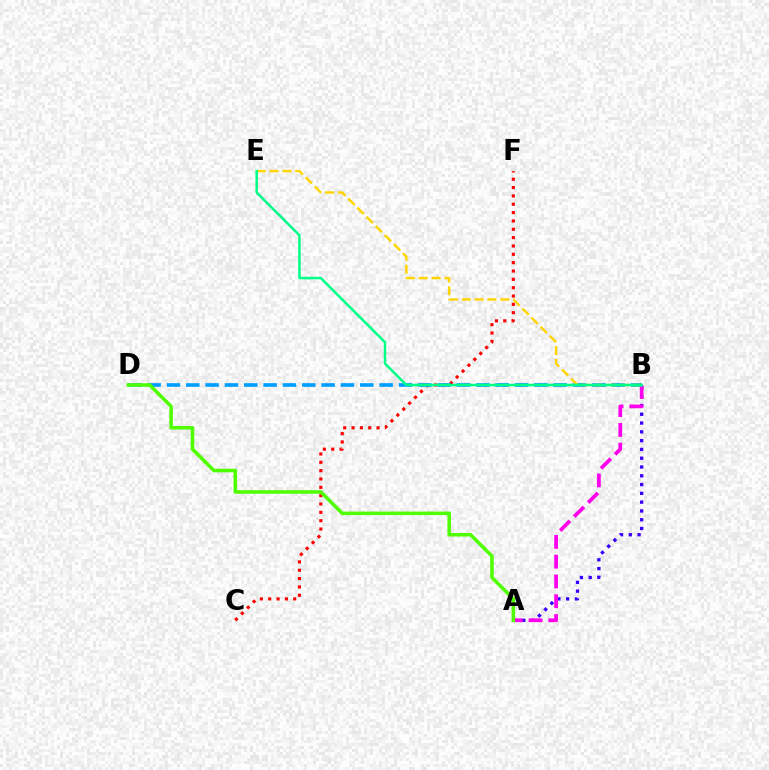{('A', 'B'): [{'color': '#3700ff', 'line_style': 'dotted', 'thickness': 2.39}, {'color': '#ff00ed', 'line_style': 'dashed', 'thickness': 2.69}], ('C', 'F'): [{'color': '#ff0000', 'line_style': 'dotted', 'thickness': 2.27}], ('B', 'D'): [{'color': '#009eff', 'line_style': 'dashed', 'thickness': 2.63}], ('A', 'D'): [{'color': '#4fff00', 'line_style': 'solid', 'thickness': 2.55}], ('B', 'E'): [{'color': '#ffd500', 'line_style': 'dashed', 'thickness': 1.75}, {'color': '#00ff86', 'line_style': 'solid', 'thickness': 1.79}]}